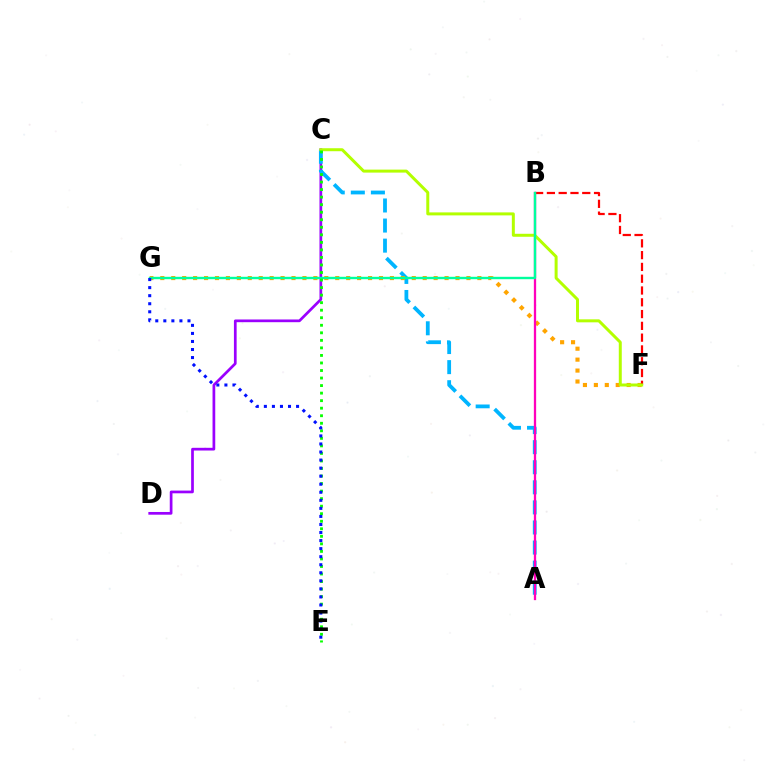{('C', 'D'): [{'color': '#9b00ff', 'line_style': 'solid', 'thickness': 1.95}], ('A', 'C'): [{'color': '#00b5ff', 'line_style': 'dashed', 'thickness': 2.73}], ('F', 'G'): [{'color': '#ffa500', 'line_style': 'dotted', 'thickness': 2.97}], ('B', 'F'): [{'color': '#ff0000', 'line_style': 'dashed', 'thickness': 1.6}], ('A', 'B'): [{'color': '#ff00bd', 'line_style': 'solid', 'thickness': 1.65}], ('C', 'F'): [{'color': '#b3ff00', 'line_style': 'solid', 'thickness': 2.15}], ('B', 'G'): [{'color': '#00ff9d', 'line_style': 'solid', 'thickness': 1.72}], ('C', 'E'): [{'color': '#08ff00', 'line_style': 'dotted', 'thickness': 2.05}], ('E', 'G'): [{'color': '#0010ff', 'line_style': 'dotted', 'thickness': 2.19}]}